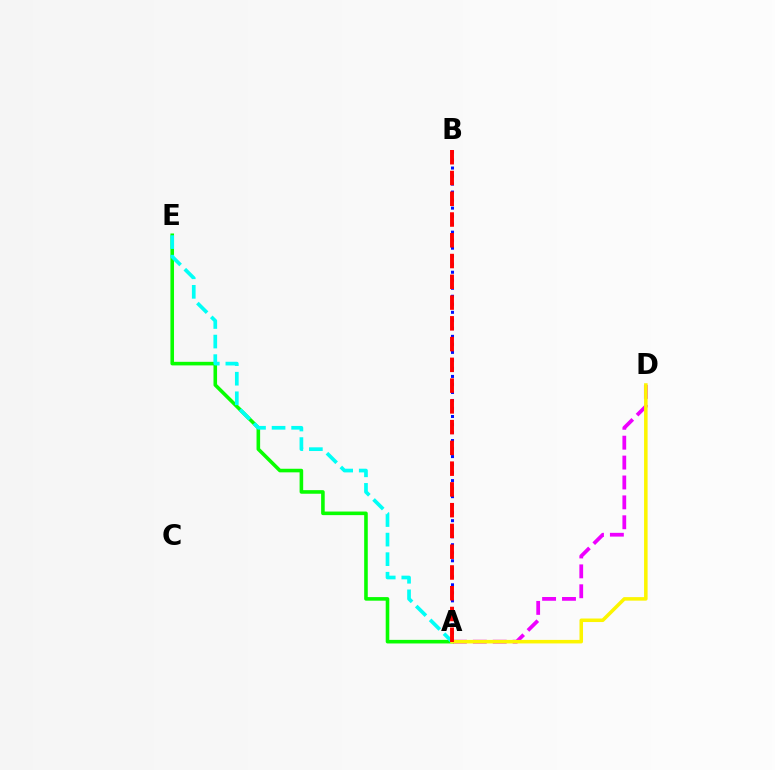{('A', 'D'): [{'color': '#ee00ff', 'line_style': 'dashed', 'thickness': 2.7}, {'color': '#fcf500', 'line_style': 'solid', 'thickness': 2.54}], ('A', 'E'): [{'color': '#08ff00', 'line_style': 'solid', 'thickness': 2.58}, {'color': '#00fff6', 'line_style': 'dashed', 'thickness': 2.66}], ('A', 'B'): [{'color': '#0010ff', 'line_style': 'dotted', 'thickness': 2.18}, {'color': '#ff0000', 'line_style': 'dashed', 'thickness': 2.82}]}